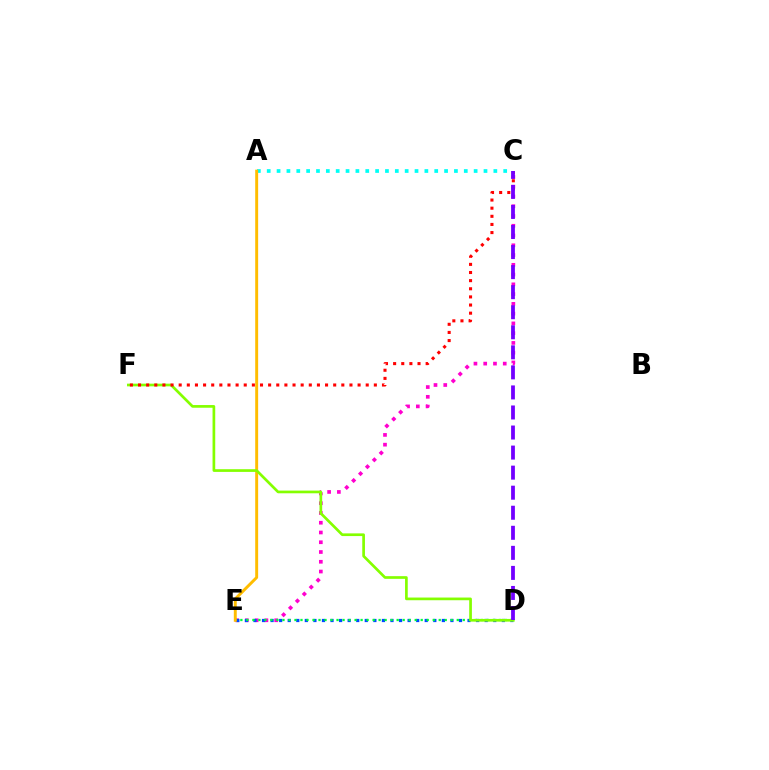{('A', 'C'): [{'color': '#00fff6', 'line_style': 'dotted', 'thickness': 2.68}], ('C', 'E'): [{'color': '#ff00cf', 'line_style': 'dotted', 'thickness': 2.65}], ('D', 'E'): [{'color': '#004bff', 'line_style': 'dotted', 'thickness': 2.33}, {'color': '#00ff39', 'line_style': 'dotted', 'thickness': 1.63}], ('A', 'E'): [{'color': '#ffbd00', 'line_style': 'solid', 'thickness': 2.11}], ('D', 'F'): [{'color': '#84ff00', 'line_style': 'solid', 'thickness': 1.94}], ('C', 'F'): [{'color': '#ff0000', 'line_style': 'dotted', 'thickness': 2.21}], ('C', 'D'): [{'color': '#7200ff', 'line_style': 'dashed', 'thickness': 2.72}]}